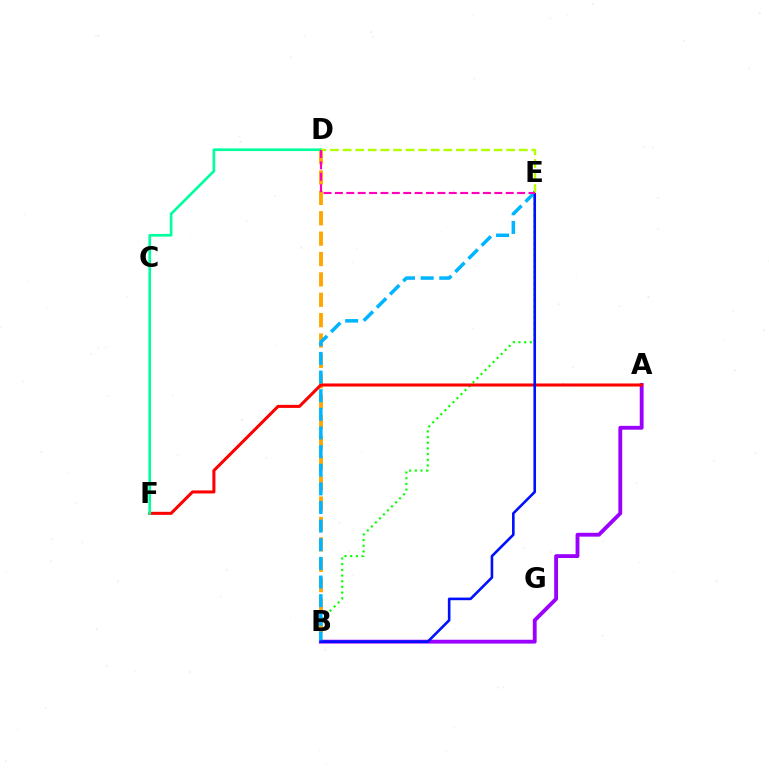{('B', 'D'): [{'color': '#ffa500', 'line_style': 'dashed', 'thickness': 2.77}], ('B', 'E'): [{'color': '#08ff00', 'line_style': 'dotted', 'thickness': 1.54}, {'color': '#00b5ff', 'line_style': 'dashed', 'thickness': 2.53}, {'color': '#0010ff', 'line_style': 'solid', 'thickness': 1.88}], ('A', 'B'): [{'color': '#9b00ff', 'line_style': 'solid', 'thickness': 2.77}], ('A', 'F'): [{'color': '#ff0000', 'line_style': 'solid', 'thickness': 2.19}], ('D', 'F'): [{'color': '#00ff9d', 'line_style': 'solid', 'thickness': 1.92}], ('D', 'E'): [{'color': '#b3ff00', 'line_style': 'dashed', 'thickness': 1.71}, {'color': '#ff00bd', 'line_style': 'dashed', 'thickness': 1.55}]}